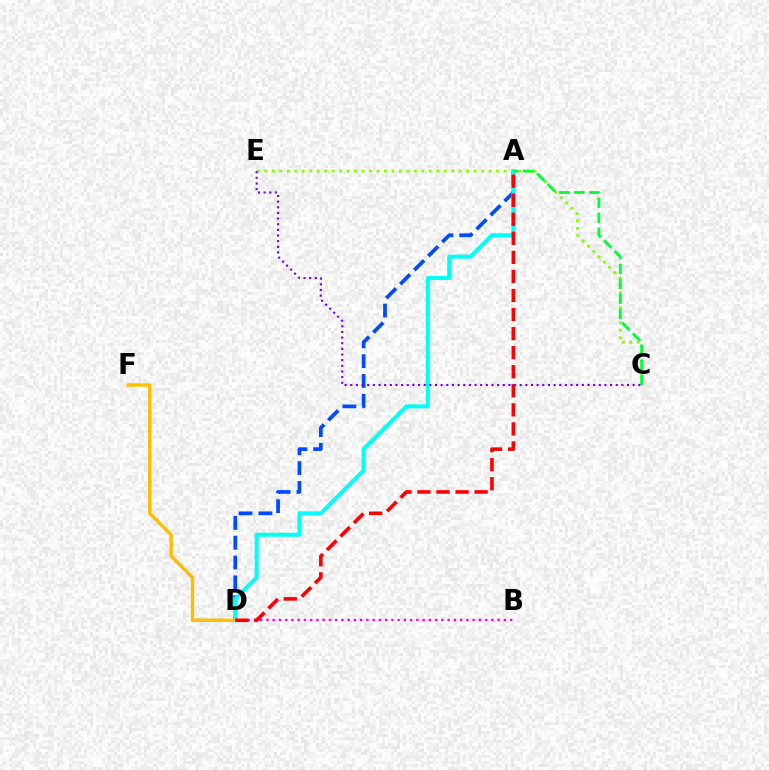{('A', 'D'): [{'color': '#004bff', 'line_style': 'dashed', 'thickness': 2.69}, {'color': '#00fff6', 'line_style': 'solid', 'thickness': 2.89}, {'color': '#ff0000', 'line_style': 'dashed', 'thickness': 2.59}], ('C', 'E'): [{'color': '#84ff00', 'line_style': 'dotted', 'thickness': 2.03}, {'color': '#7200ff', 'line_style': 'dotted', 'thickness': 1.53}], ('D', 'F'): [{'color': '#ffbd00', 'line_style': 'solid', 'thickness': 2.44}], ('B', 'D'): [{'color': '#ff00cf', 'line_style': 'dotted', 'thickness': 1.7}], ('A', 'C'): [{'color': '#00ff39', 'line_style': 'dashed', 'thickness': 2.03}]}